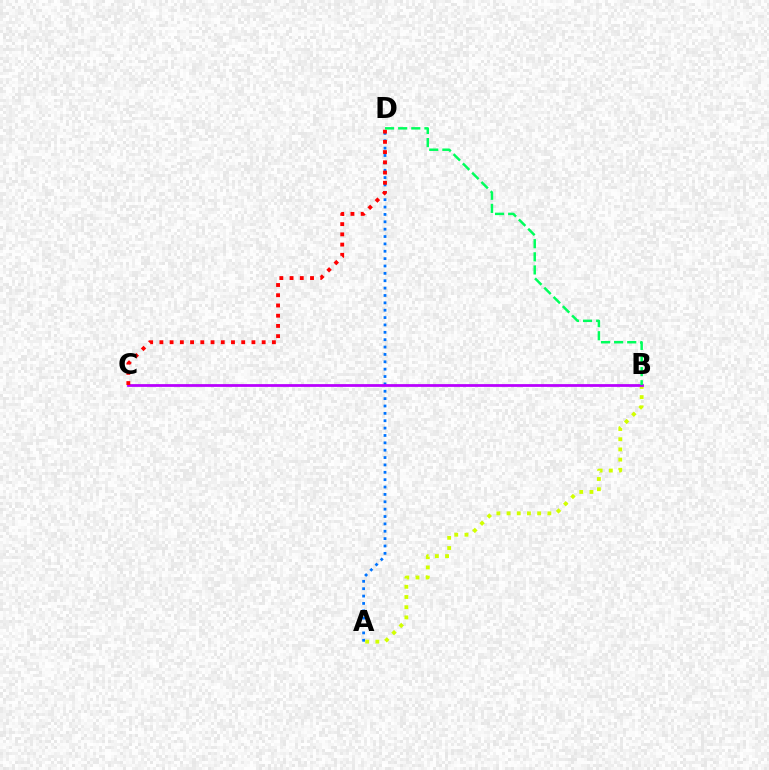{('A', 'B'): [{'color': '#d1ff00', 'line_style': 'dotted', 'thickness': 2.77}], ('A', 'D'): [{'color': '#0074ff', 'line_style': 'dotted', 'thickness': 2.0}], ('B', 'C'): [{'color': '#b900ff', 'line_style': 'solid', 'thickness': 1.99}], ('C', 'D'): [{'color': '#ff0000', 'line_style': 'dotted', 'thickness': 2.78}], ('B', 'D'): [{'color': '#00ff5c', 'line_style': 'dashed', 'thickness': 1.78}]}